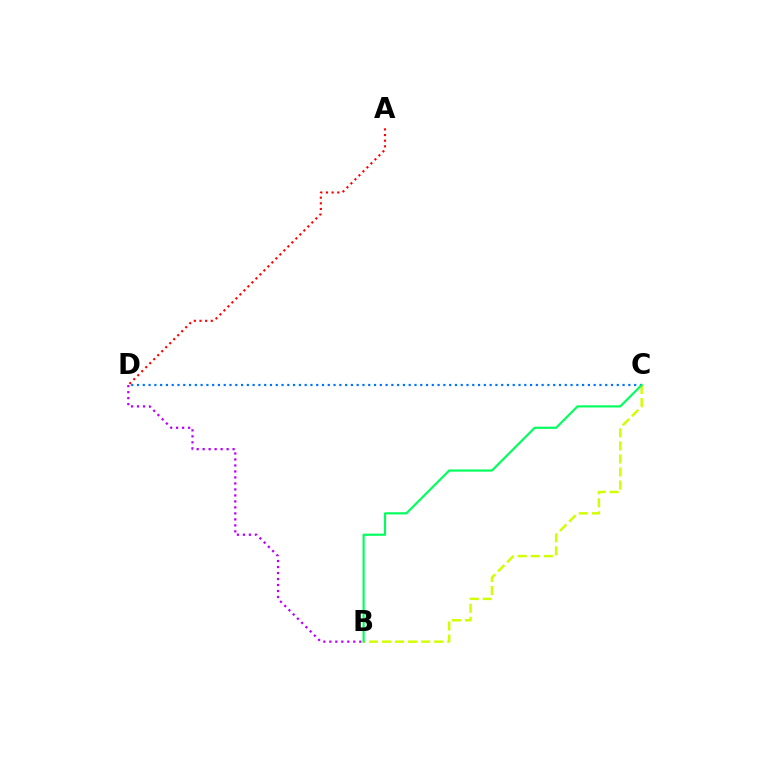{('C', 'D'): [{'color': '#0074ff', 'line_style': 'dotted', 'thickness': 1.57}], ('A', 'D'): [{'color': '#ff0000', 'line_style': 'dotted', 'thickness': 1.54}], ('B', 'D'): [{'color': '#b900ff', 'line_style': 'dotted', 'thickness': 1.63}], ('B', 'C'): [{'color': '#d1ff00', 'line_style': 'dashed', 'thickness': 1.77}, {'color': '#00ff5c', 'line_style': 'solid', 'thickness': 1.56}]}